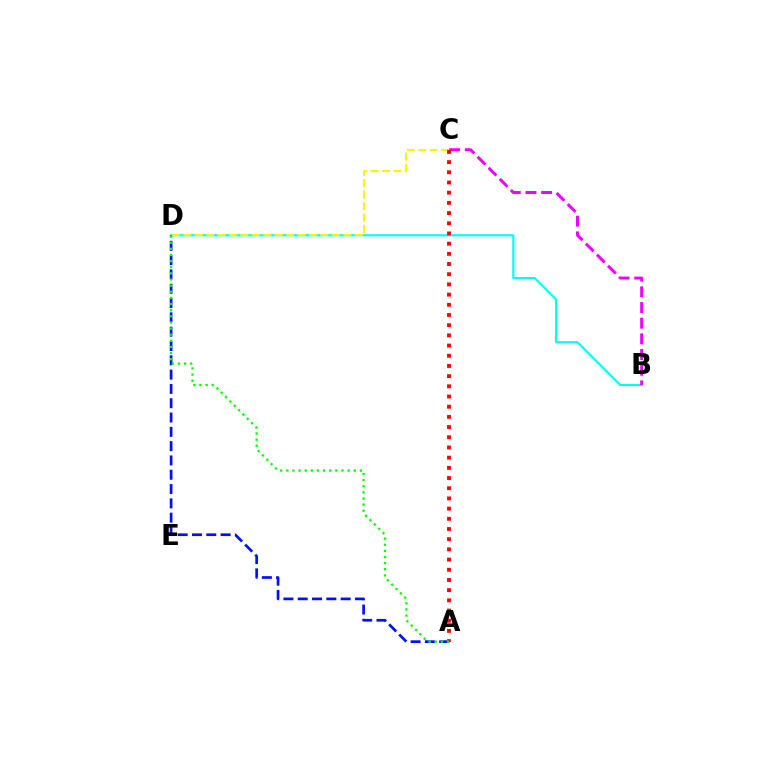{('B', 'D'): [{'color': '#00fff6', 'line_style': 'solid', 'thickness': 1.54}], ('A', 'D'): [{'color': '#0010ff', 'line_style': 'dashed', 'thickness': 1.94}, {'color': '#08ff00', 'line_style': 'dotted', 'thickness': 1.67}], ('C', 'D'): [{'color': '#fcf500', 'line_style': 'dashed', 'thickness': 1.55}], ('B', 'C'): [{'color': '#ee00ff', 'line_style': 'dashed', 'thickness': 2.13}], ('A', 'C'): [{'color': '#ff0000', 'line_style': 'dotted', 'thickness': 2.77}]}